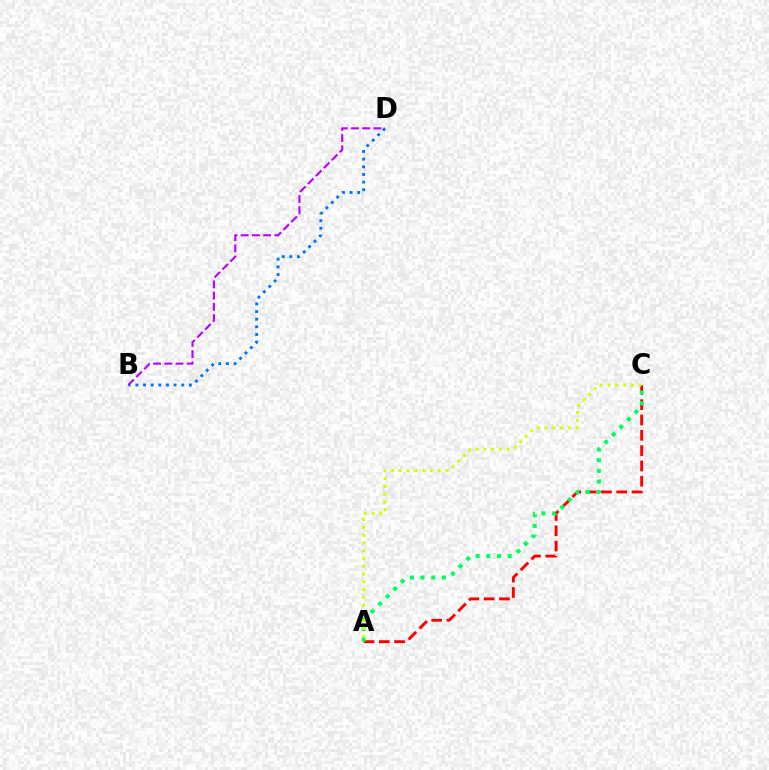{('A', 'C'): [{'color': '#ff0000', 'line_style': 'dashed', 'thickness': 2.08}, {'color': '#00ff5c', 'line_style': 'dotted', 'thickness': 2.9}, {'color': '#d1ff00', 'line_style': 'dotted', 'thickness': 2.11}], ('B', 'D'): [{'color': '#0074ff', 'line_style': 'dotted', 'thickness': 2.08}, {'color': '#b900ff', 'line_style': 'dashed', 'thickness': 1.53}]}